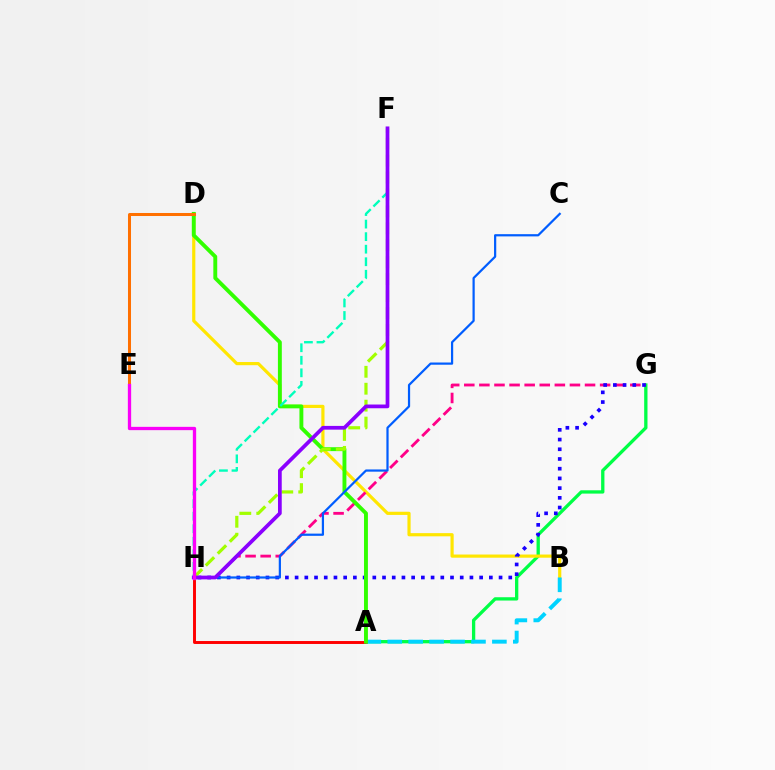{('A', 'G'): [{'color': '#00ff45', 'line_style': 'solid', 'thickness': 2.38}], ('A', 'H'): [{'color': '#ff0000', 'line_style': 'solid', 'thickness': 2.11}], ('B', 'D'): [{'color': '#ffe600', 'line_style': 'solid', 'thickness': 2.29}], ('G', 'H'): [{'color': '#ff0088', 'line_style': 'dashed', 'thickness': 2.05}, {'color': '#1900ff', 'line_style': 'dotted', 'thickness': 2.64}], ('A', 'B'): [{'color': '#00d3ff', 'line_style': 'dashed', 'thickness': 2.84}], ('A', 'D'): [{'color': '#31ff00', 'line_style': 'solid', 'thickness': 2.8}], ('D', 'E'): [{'color': '#ff7000', 'line_style': 'solid', 'thickness': 2.17}], ('F', 'H'): [{'color': '#a2ff00', 'line_style': 'dashed', 'thickness': 2.3}, {'color': '#00ffbb', 'line_style': 'dashed', 'thickness': 1.7}, {'color': '#8a00ff', 'line_style': 'solid', 'thickness': 2.69}], ('C', 'H'): [{'color': '#005dff', 'line_style': 'solid', 'thickness': 1.6}], ('E', 'H'): [{'color': '#fa00f9', 'line_style': 'solid', 'thickness': 2.38}]}